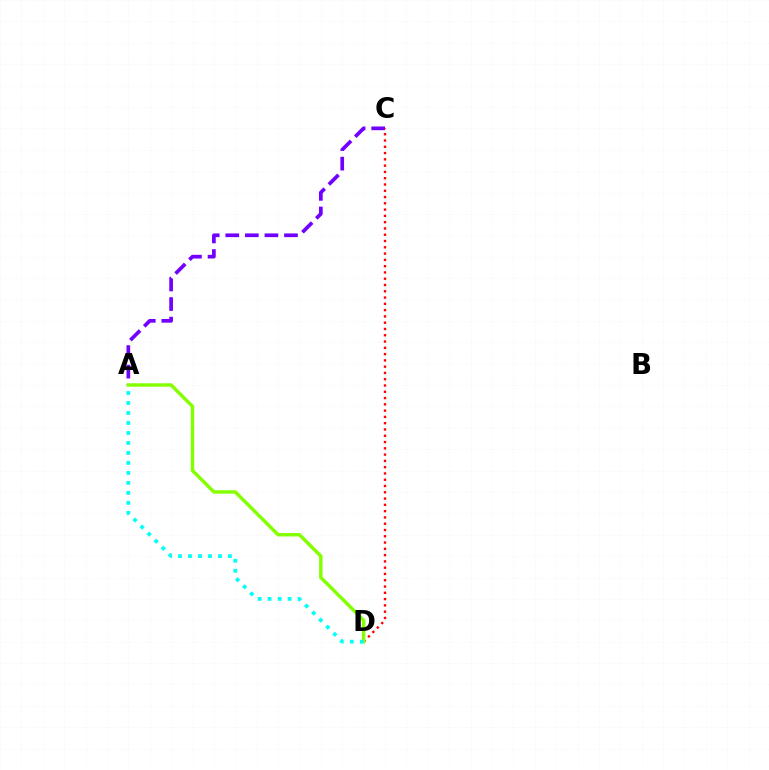{('A', 'C'): [{'color': '#7200ff', 'line_style': 'dashed', 'thickness': 2.66}], ('C', 'D'): [{'color': '#ff0000', 'line_style': 'dotted', 'thickness': 1.71}], ('A', 'D'): [{'color': '#84ff00', 'line_style': 'solid', 'thickness': 2.48}, {'color': '#00fff6', 'line_style': 'dotted', 'thickness': 2.71}]}